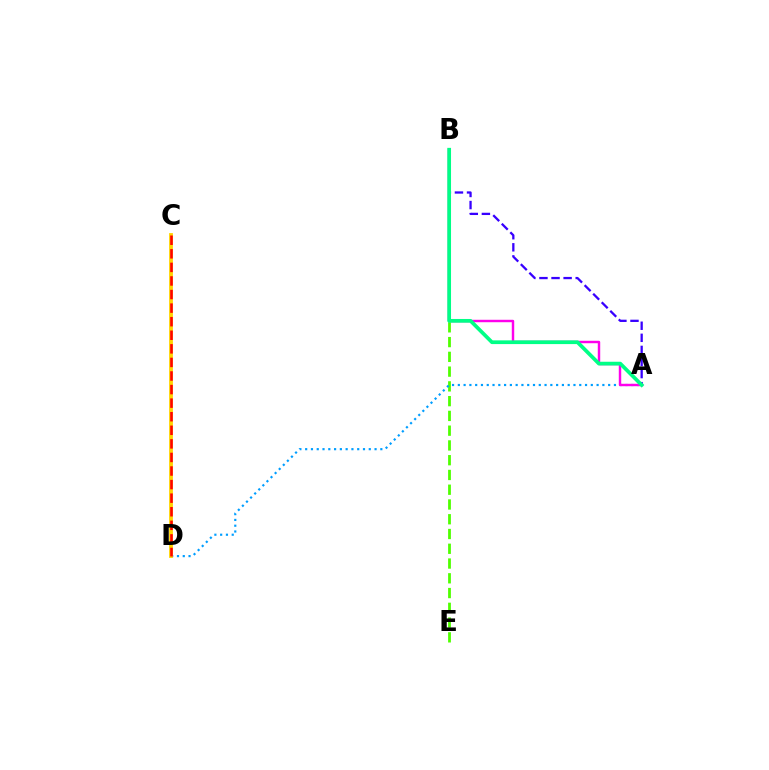{('B', 'E'): [{'color': '#4fff00', 'line_style': 'dashed', 'thickness': 2.01}], ('A', 'D'): [{'color': '#009eff', 'line_style': 'dotted', 'thickness': 1.57}], ('A', 'B'): [{'color': '#ff00ed', 'line_style': 'solid', 'thickness': 1.75}, {'color': '#3700ff', 'line_style': 'dashed', 'thickness': 1.64}, {'color': '#00ff86', 'line_style': 'solid', 'thickness': 2.68}], ('C', 'D'): [{'color': '#ffd500', 'line_style': 'solid', 'thickness': 2.75}, {'color': '#ff0000', 'line_style': 'dashed', 'thickness': 1.84}]}